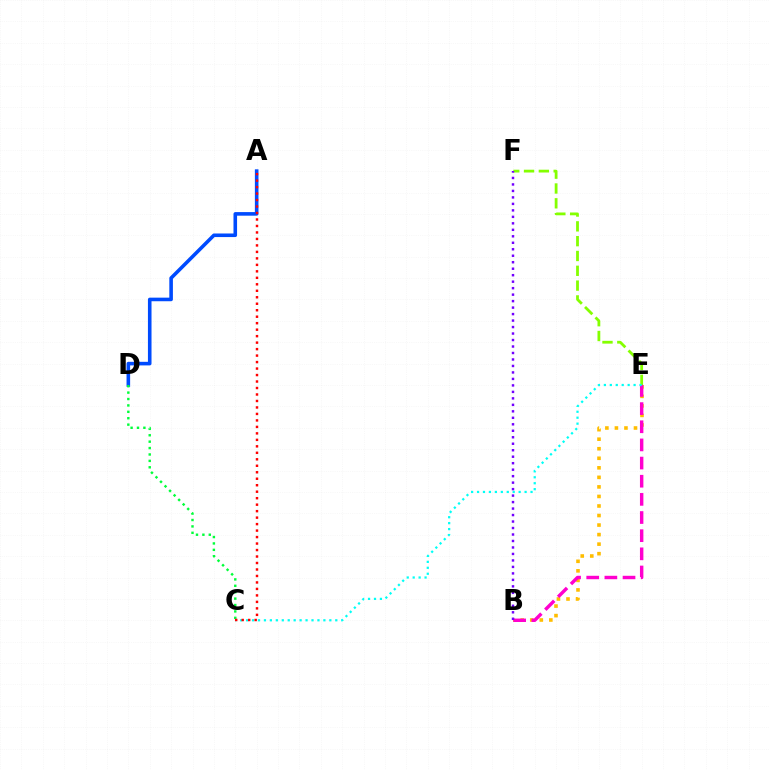{('E', 'F'): [{'color': '#84ff00', 'line_style': 'dashed', 'thickness': 2.01}], ('A', 'D'): [{'color': '#004bff', 'line_style': 'solid', 'thickness': 2.58}], ('B', 'E'): [{'color': '#ffbd00', 'line_style': 'dotted', 'thickness': 2.59}, {'color': '#ff00cf', 'line_style': 'dashed', 'thickness': 2.47}], ('B', 'F'): [{'color': '#7200ff', 'line_style': 'dotted', 'thickness': 1.76}], ('C', 'E'): [{'color': '#00fff6', 'line_style': 'dotted', 'thickness': 1.62}], ('C', 'D'): [{'color': '#00ff39', 'line_style': 'dotted', 'thickness': 1.74}], ('A', 'C'): [{'color': '#ff0000', 'line_style': 'dotted', 'thickness': 1.76}]}